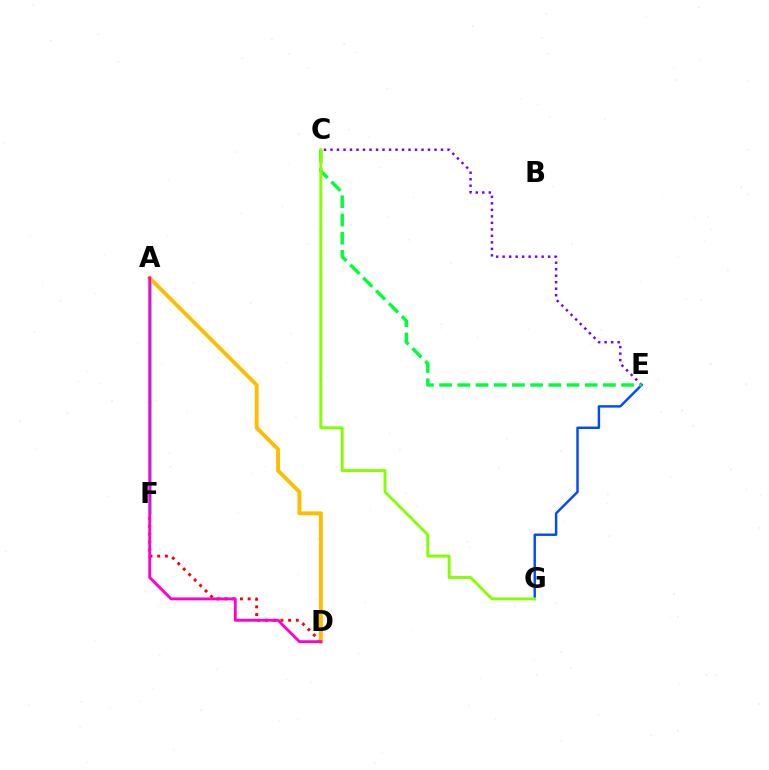{('E', 'G'): [{'color': '#004bff', 'line_style': 'solid', 'thickness': 1.75}], ('C', 'E'): [{'color': '#7200ff', 'line_style': 'dotted', 'thickness': 1.77}, {'color': '#00ff39', 'line_style': 'dashed', 'thickness': 2.47}], ('A', 'F'): [{'color': '#00fff6', 'line_style': 'solid', 'thickness': 1.81}], ('D', 'F'): [{'color': '#ff0000', 'line_style': 'dotted', 'thickness': 2.1}], ('A', 'D'): [{'color': '#ffbd00', 'line_style': 'solid', 'thickness': 2.81}, {'color': '#ff00cf', 'line_style': 'solid', 'thickness': 2.06}], ('C', 'G'): [{'color': '#84ff00', 'line_style': 'solid', 'thickness': 2.08}]}